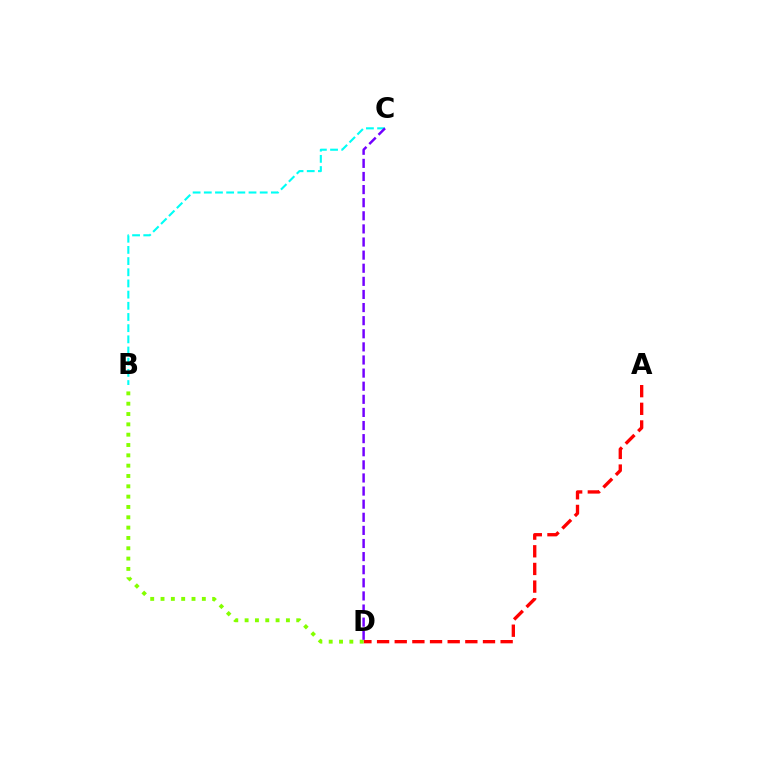{('A', 'D'): [{'color': '#ff0000', 'line_style': 'dashed', 'thickness': 2.4}], ('B', 'C'): [{'color': '#00fff6', 'line_style': 'dashed', 'thickness': 1.52}], ('B', 'D'): [{'color': '#84ff00', 'line_style': 'dotted', 'thickness': 2.81}], ('C', 'D'): [{'color': '#7200ff', 'line_style': 'dashed', 'thickness': 1.78}]}